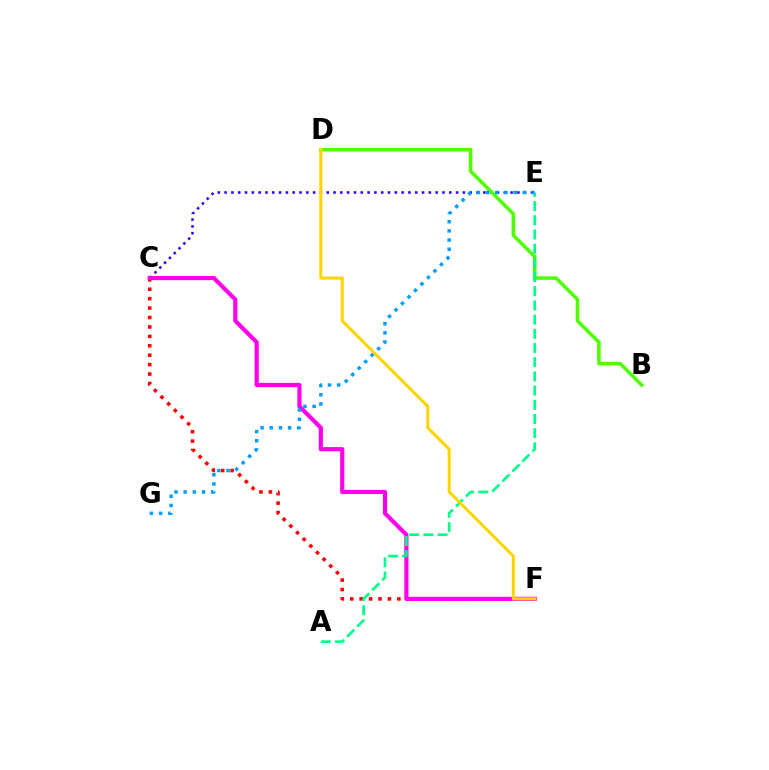{('C', 'E'): [{'color': '#3700ff', 'line_style': 'dotted', 'thickness': 1.85}], ('B', 'D'): [{'color': '#4fff00', 'line_style': 'solid', 'thickness': 2.55}], ('C', 'F'): [{'color': '#ff0000', 'line_style': 'dotted', 'thickness': 2.56}, {'color': '#ff00ed', 'line_style': 'solid', 'thickness': 2.99}], ('A', 'E'): [{'color': '#00ff86', 'line_style': 'dashed', 'thickness': 1.93}], ('E', 'G'): [{'color': '#009eff', 'line_style': 'dotted', 'thickness': 2.49}], ('D', 'F'): [{'color': '#ffd500', 'line_style': 'solid', 'thickness': 2.21}]}